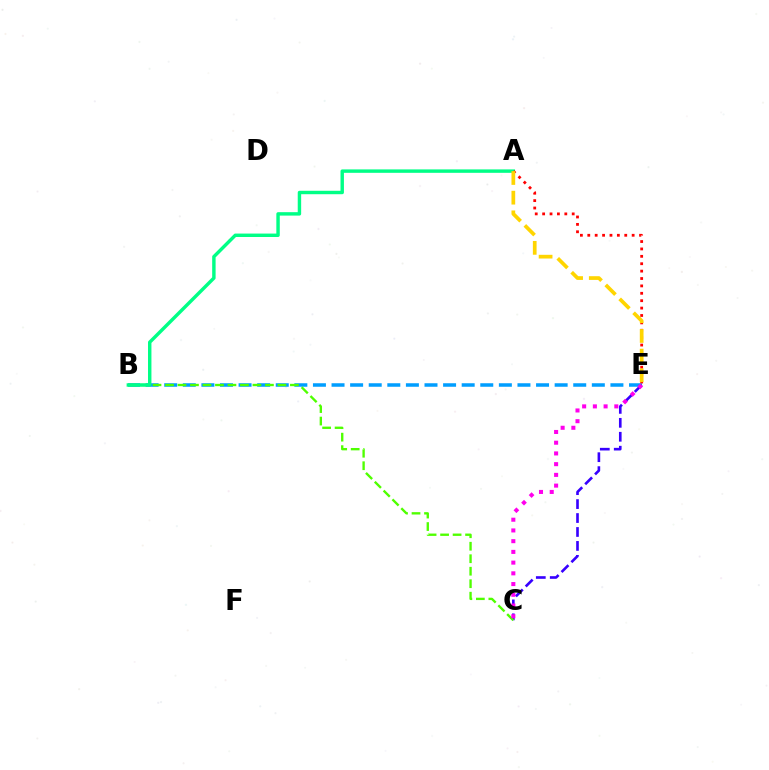{('B', 'E'): [{'color': '#009eff', 'line_style': 'dashed', 'thickness': 2.53}], ('C', 'E'): [{'color': '#3700ff', 'line_style': 'dashed', 'thickness': 1.89}, {'color': '#ff00ed', 'line_style': 'dotted', 'thickness': 2.91}], ('B', 'C'): [{'color': '#4fff00', 'line_style': 'dashed', 'thickness': 1.7}], ('A', 'B'): [{'color': '#00ff86', 'line_style': 'solid', 'thickness': 2.47}], ('A', 'E'): [{'color': '#ff0000', 'line_style': 'dotted', 'thickness': 2.01}, {'color': '#ffd500', 'line_style': 'dashed', 'thickness': 2.67}]}